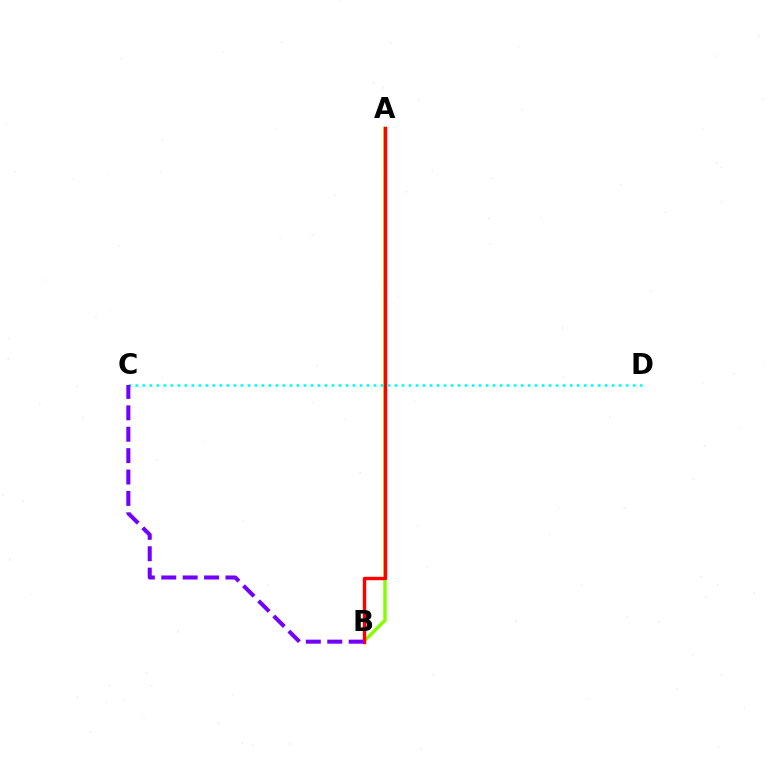{('C', 'D'): [{'color': '#00fff6', 'line_style': 'dotted', 'thickness': 1.9}], ('A', 'B'): [{'color': '#84ff00', 'line_style': 'solid', 'thickness': 2.48}, {'color': '#ff0000', 'line_style': 'solid', 'thickness': 2.45}], ('B', 'C'): [{'color': '#7200ff', 'line_style': 'dashed', 'thickness': 2.91}]}